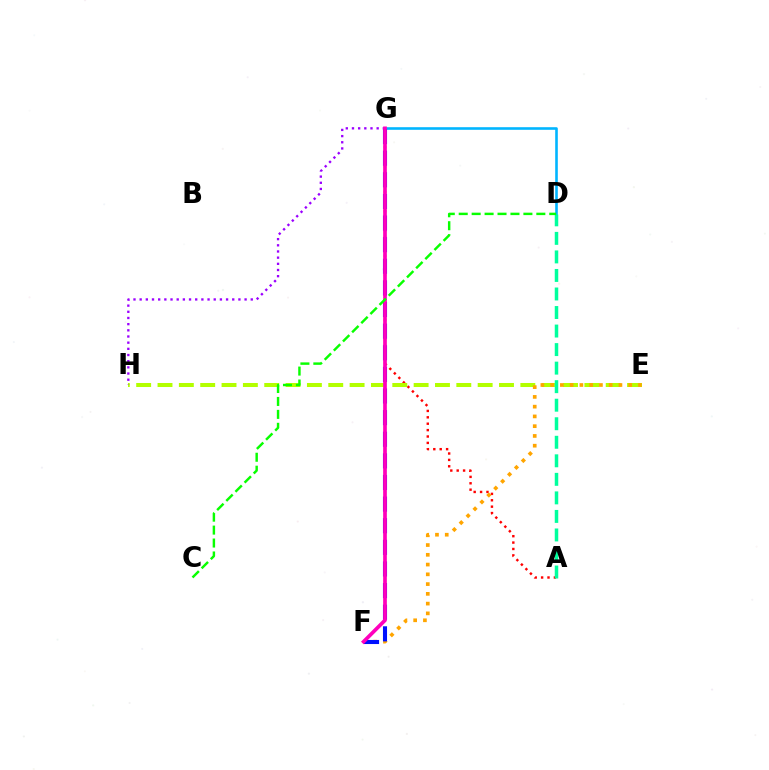{('A', 'G'): [{'color': '#ff0000', 'line_style': 'dotted', 'thickness': 1.74}], ('E', 'H'): [{'color': '#b3ff00', 'line_style': 'dashed', 'thickness': 2.9}], ('E', 'F'): [{'color': '#ffa500', 'line_style': 'dotted', 'thickness': 2.65}], ('D', 'G'): [{'color': '#00b5ff', 'line_style': 'solid', 'thickness': 1.88}], ('F', 'G'): [{'color': '#0010ff', 'line_style': 'dashed', 'thickness': 2.94}, {'color': '#ff00bd', 'line_style': 'solid', 'thickness': 2.67}], ('A', 'D'): [{'color': '#00ff9d', 'line_style': 'dashed', 'thickness': 2.52}], ('G', 'H'): [{'color': '#9b00ff', 'line_style': 'dotted', 'thickness': 1.68}], ('C', 'D'): [{'color': '#08ff00', 'line_style': 'dashed', 'thickness': 1.76}]}